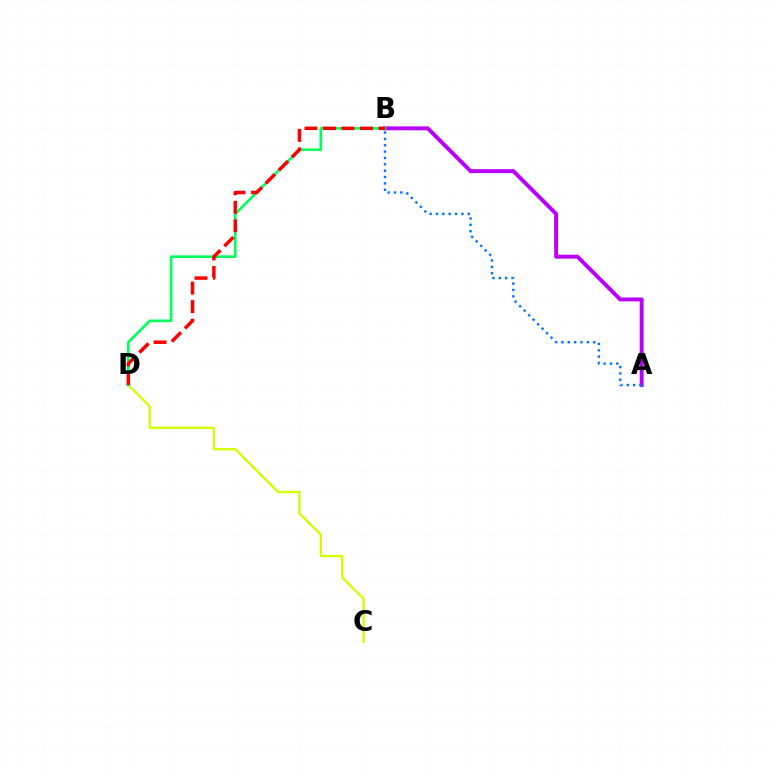{('C', 'D'): [{'color': '#d1ff00', 'line_style': 'solid', 'thickness': 1.68}], ('A', 'B'): [{'color': '#b900ff', 'line_style': 'solid', 'thickness': 2.83}, {'color': '#0074ff', 'line_style': 'dotted', 'thickness': 1.73}], ('B', 'D'): [{'color': '#00ff5c', 'line_style': 'solid', 'thickness': 1.91}, {'color': '#ff0000', 'line_style': 'dashed', 'thickness': 2.51}]}